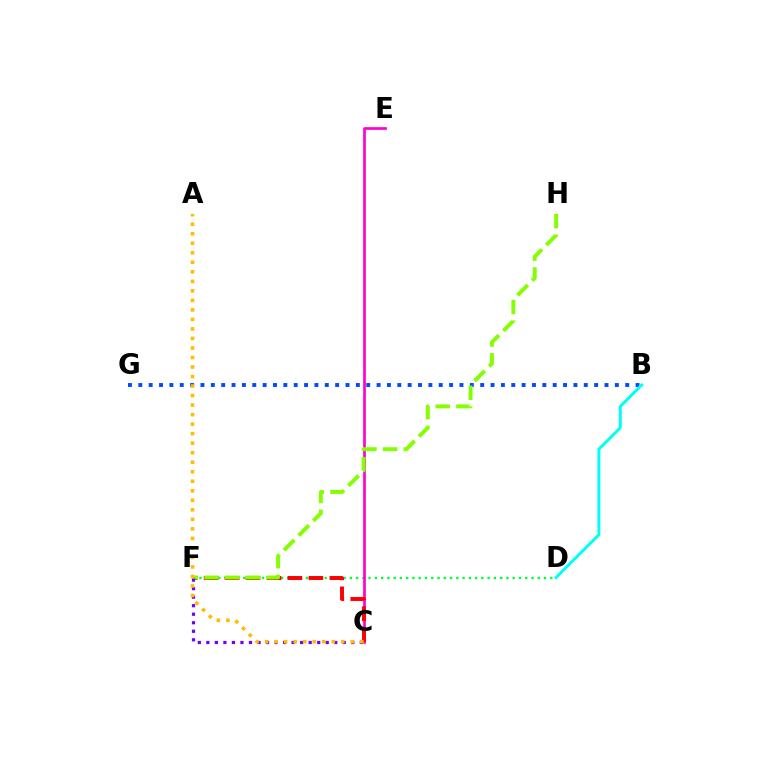{('D', 'F'): [{'color': '#00ff39', 'line_style': 'dotted', 'thickness': 1.7}], ('C', 'E'): [{'color': '#ff00cf', 'line_style': 'solid', 'thickness': 1.93}], ('B', 'G'): [{'color': '#004bff', 'line_style': 'dotted', 'thickness': 2.81}], ('C', 'F'): [{'color': '#ff0000', 'line_style': 'dashed', 'thickness': 2.85}, {'color': '#7200ff', 'line_style': 'dotted', 'thickness': 2.32}], ('F', 'H'): [{'color': '#84ff00', 'line_style': 'dashed', 'thickness': 2.81}], ('A', 'C'): [{'color': '#ffbd00', 'line_style': 'dotted', 'thickness': 2.59}], ('B', 'D'): [{'color': '#00fff6', 'line_style': 'solid', 'thickness': 2.14}]}